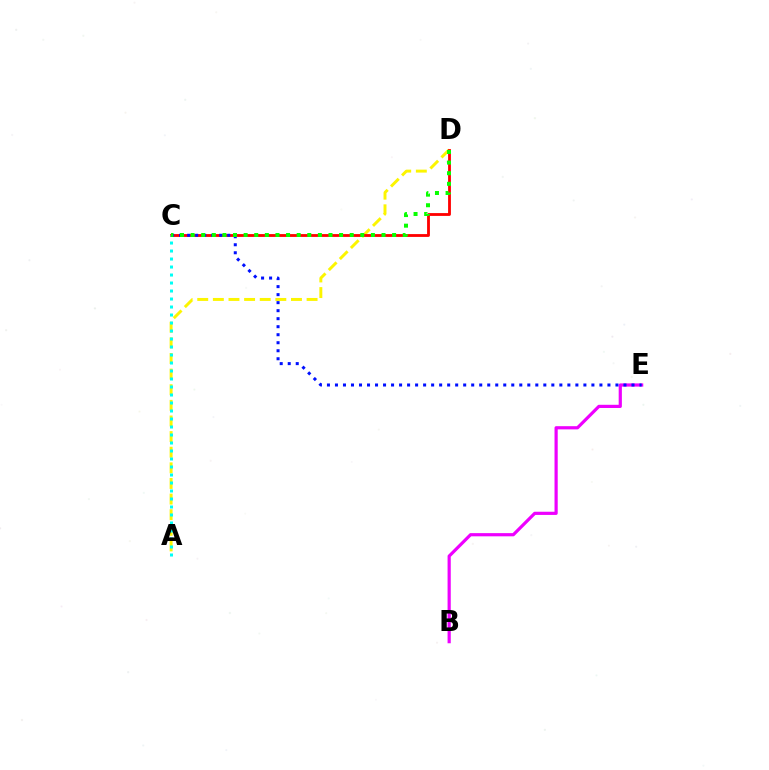{('A', 'D'): [{'color': '#fcf500', 'line_style': 'dashed', 'thickness': 2.12}], ('C', 'D'): [{'color': '#ff0000', 'line_style': 'solid', 'thickness': 2.03}, {'color': '#08ff00', 'line_style': 'dotted', 'thickness': 2.88}], ('A', 'C'): [{'color': '#00fff6', 'line_style': 'dotted', 'thickness': 2.17}], ('B', 'E'): [{'color': '#ee00ff', 'line_style': 'solid', 'thickness': 2.3}], ('C', 'E'): [{'color': '#0010ff', 'line_style': 'dotted', 'thickness': 2.18}]}